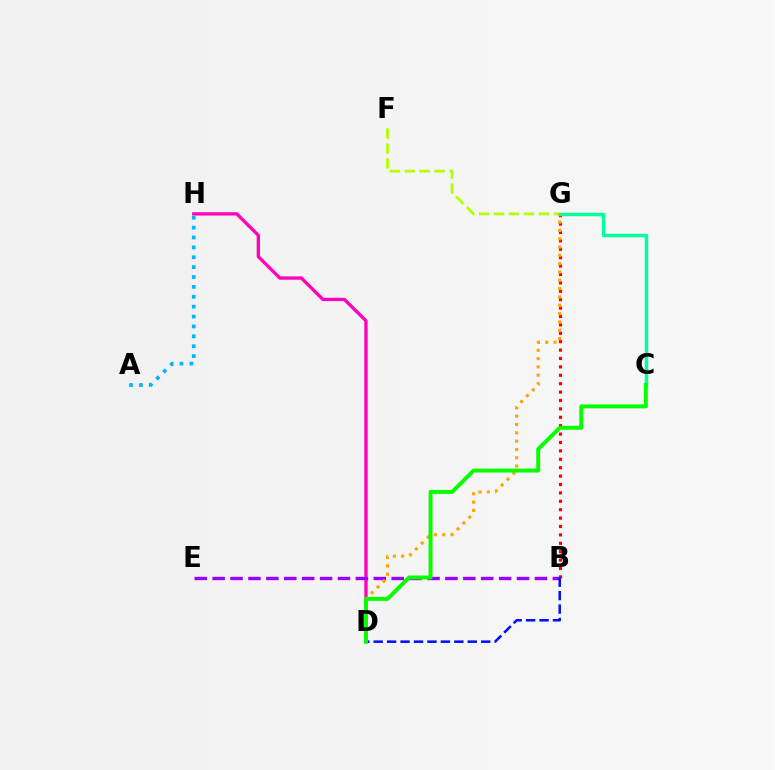{('D', 'H'): [{'color': '#ff00bd', 'line_style': 'solid', 'thickness': 2.38}], ('B', 'G'): [{'color': '#ff0000', 'line_style': 'dotted', 'thickness': 2.28}], ('F', 'G'): [{'color': '#b3ff00', 'line_style': 'dashed', 'thickness': 2.03}], ('C', 'G'): [{'color': '#00ff9d', 'line_style': 'solid', 'thickness': 2.51}], ('B', 'E'): [{'color': '#9b00ff', 'line_style': 'dashed', 'thickness': 2.43}], ('D', 'G'): [{'color': '#ffa500', 'line_style': 'dotted', 'thickness': 2.26}], ('B', 'D'): [{'color': '#0010ff', 'line_style': 'dashed', 'thickness': 1.83}], ('A', 'H'): [{'color': '#00b5ff', 'line_style': 'dotted', 'thickness': 2.69}], ('C', 'D'): [{'color': '#08ff00', 'line_style': 'solid', 'thickness': 2.85}]}